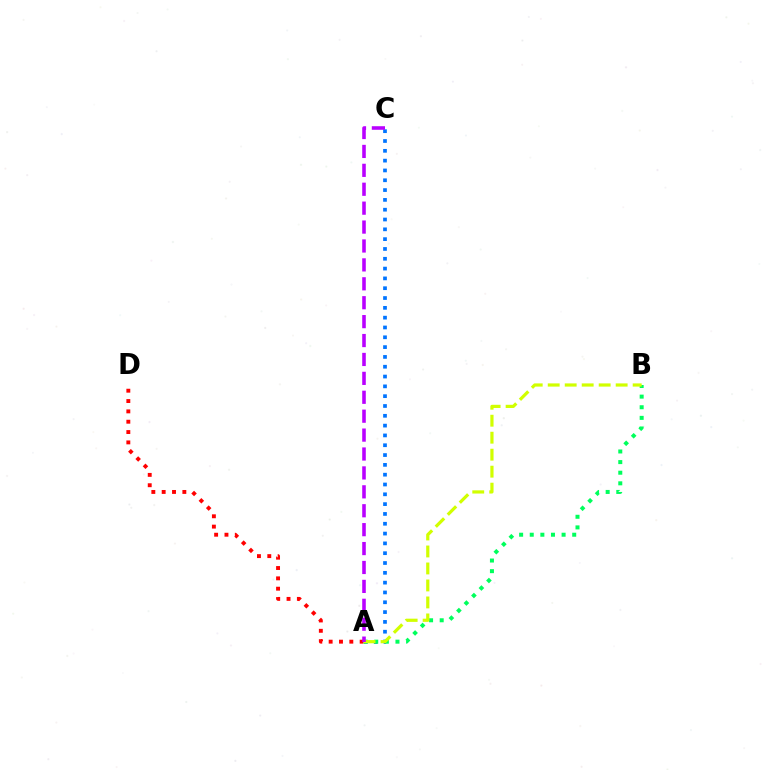{('A', 'C'): [{'color': '#0074ff', 'line_style': 'dotted', 'thickness': 2.67}, {'color': '#b900ff', 'line_style': 'dashed', 'thickness': 2.57}], ('A', 'D'): [{'color': '#ff0000', 'line_style': 'dotted', 'thickness': 2.81}], ('A', 'B'): [{'color': '#00ff5c', 'line_style': 'dotted', 'thickness': 2.88}, {'color': '#d1ff00', 'line_style': 'dashed', 'thickness': 2.31}]}